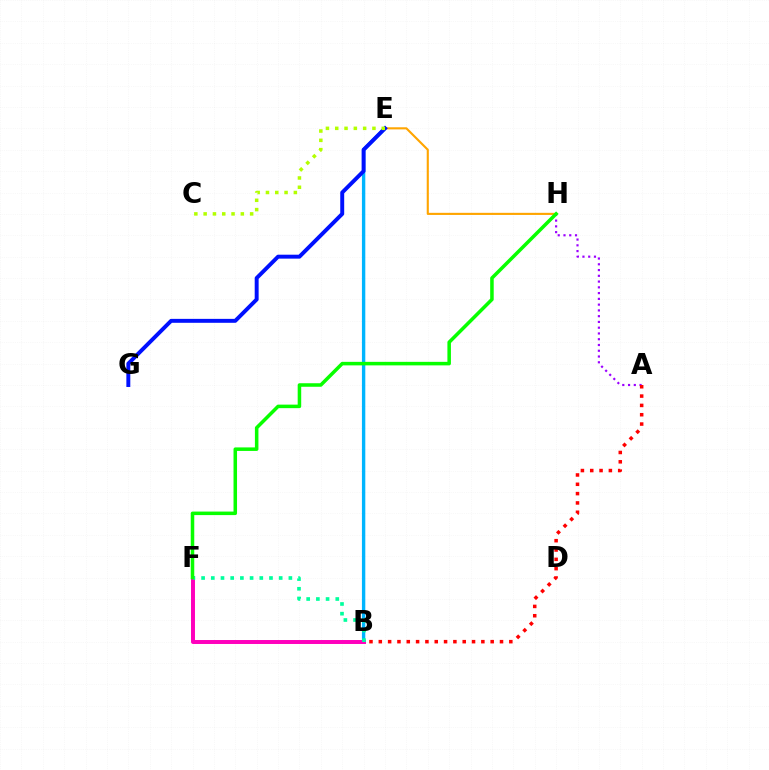{('A', 'H'): [{'color': '#9b00ff', 'line_style': 'dotted', 'thickness': 1.57}], ('B', 'E'): [{'color': '#00b5ff', 'line_style': 'solid', 'thickness': 2.43}], ('E', 'H'): [{'color': '#ffa500', 'line_style': 'solid', 'thickness': 1.53}], ('B', 'F'): [{'color': '#ff00bd', 'line_style': 'solid', 'thickness': 2.85}, {'color': '#00ff9d', 'line_style': 'dotted', 'thickness': 2.64}], ('E', 'G'): [{'color': '#0010ff', 'line_style': 'solid', 'thickness': 2.83}], ('A', 'B'): [{'color': '#ff0000', 'line_style': 'dotted', 'thickness': 2.53}], ('F', 'H'): [{'color': '#08ff00', 'line_style': 'solid', 'thickness': 2.54}], ('C', 'E'): [{'color': '#b3ff00', 'line_style': 'dotted', 'thickness': 2.53}]}